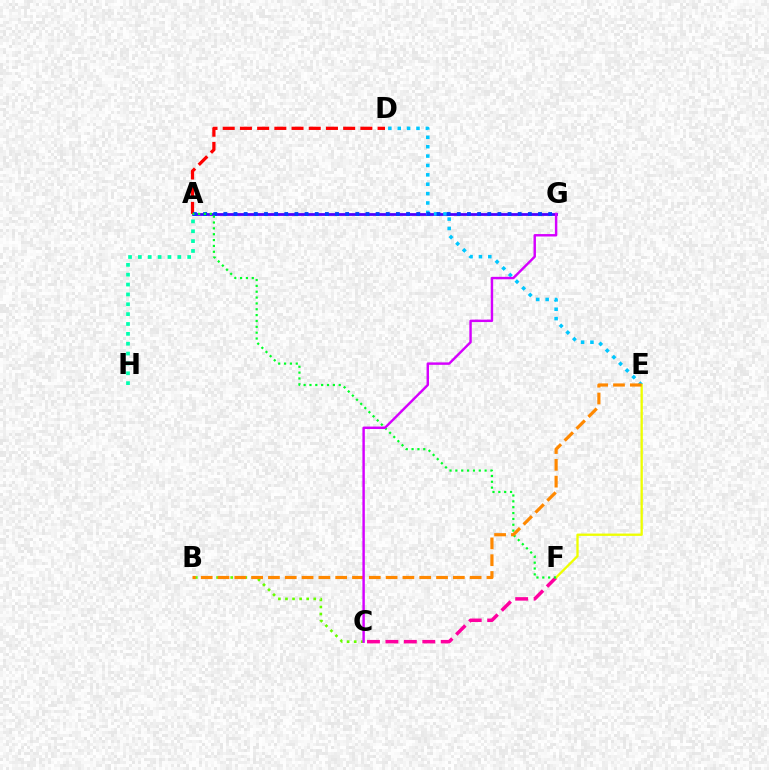{('C', 'F'): [{'color': '#ff00a0', 'line_style': 'dashed', 'thickness': 2.5}], ('B', 'C'): [{'color': '#66ff00', 'line_style': 'dotted', 'thickness': 1.92}], ('A', 'G'): [{'color': '#4f00ff', 'line_style': 'solid', 'thickness': 2.0}, {'color': '#003fff', 'line_style': 'dotted', 'thickness': 2.76}], ('A', 'D'): [{'color': '#ff0000', 'line_style': 'dashed', 'thickness': 2.34}], ('D', 'E'): [{'color': '#00c7ff', 'line_style': 'dotted', 'thickness': 2.55}], ('A', 'H'): [{'color': '#00ffaf', 'line_style': 'dotted', 'thickness': 2.68}], ('E', 'F'): [{'color': '#eeff00', 'line_style': 'solid', 'thickness': 1.67}], ('A', 'F'): [{'color': '#00ff27', 'line_style': 'dotted', 'thickness': 1.59}], ('B', 'E'): [{'color': '#ff8800', 'line_style': 'dashed', 'thickness': 2.28}], ('C', 'G'): [{'color': '#d600ff', 'line_style': 'solid', 'thickness': 1.76}]}